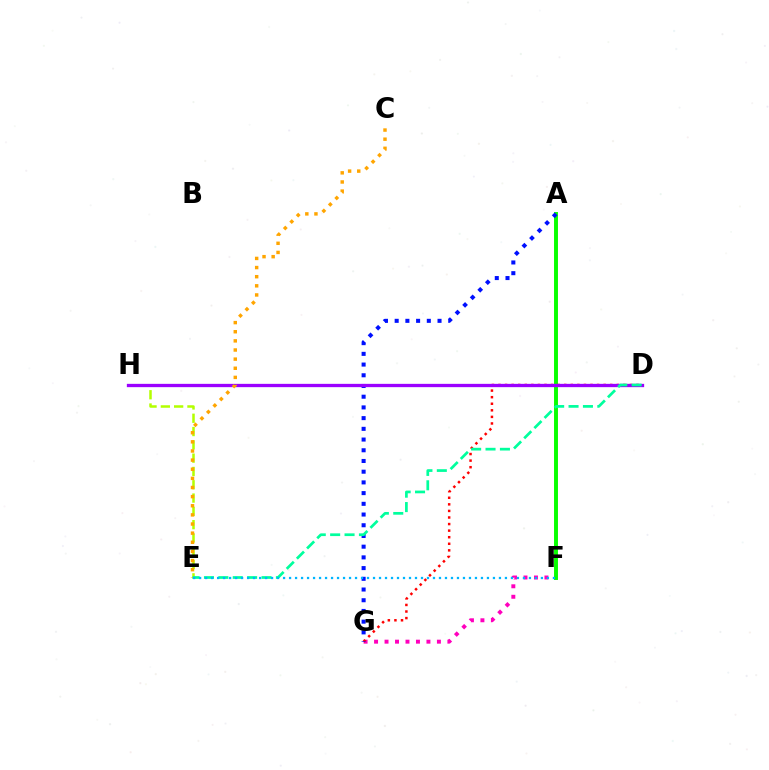{('F', 'G'): [{'color': '#ff00bd', 'line_style': 'dotted', 'thickness': 2.85}], ('A', 'F'): [{'color': '#08ff00', 'line_style': 'solid', 'thickness': 2.83}], ('E', 'H'): [{'color': '#b3ff00', 'line_style': 'dashed', 'thickness': 1.81}], ('D', 'G'): [{'color': '#ff0000', 'line_style': 'dotted', 'thickness': 1.79}], ('A', 'G'): [{'color': '#0010ff', 'line_style': 'dotted', 'thickness': 2.91}], ('D', 'H'): [{'color': '#9b00ff', 'line_style': 'solid', 'thickness': 2.38}], ('D', 'E'): [{'color': '#00ff9d', 'line_style': 'dashed', 'thickness': 1.96}], ('C', 'E'): [{'color': '#ffa500', 'line_style': 'dotted', 'thickness': 2.48}], ('E', 'F'): [{'color': '#00b5ff', 'line_style': 'dotted', 'thickness': 1.63}]}